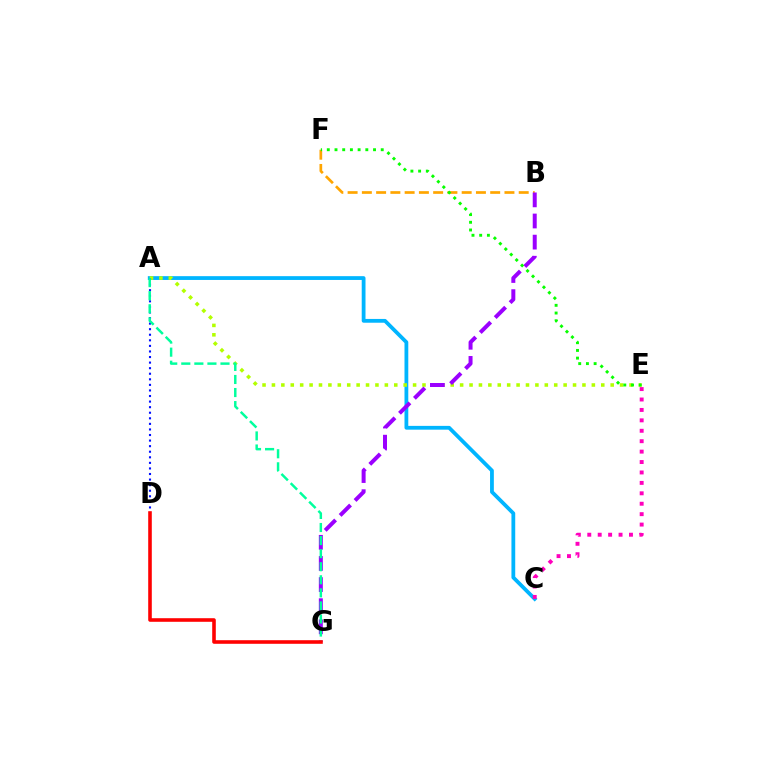{('A', 'C'): [{'color': '#00b5ff', 'line_style': 'solid', 'thickness': 2.73}], ('A', 'E'): [{'color': '#b3ff00', 'line_style': 'dotted', 'thickness': 2.56}], ('A', 'D'): [{'color': '#0010ff', 'line_style': 'dotted', 'thickness': 1.51}], ('C', 'E'): [{'color': '#ff00bd', 'line_style': 'dotted', 'thickness': 2.83}], ('B', 'F'): [{'color': '#ffa500', 'line_style': 'dashed', 'thickness': 1.94}], ('B', 'G'): [{'color': '#9b00ff', 'line_style': 'dashed', 'thickness': 2.87}], ('A', 'G'): [{'color': '#00ff9d', 'line_style': 'dashed', 'thickness': 1.78}], ('D', 'G'): [{'color': '#ff0000', 'line_style': 'solid', 'thickness': 2.58}], ('E', 'F'): [{'color': '#08ff00', 'line_style': 'dotted', 'thickness': 2.09}]}